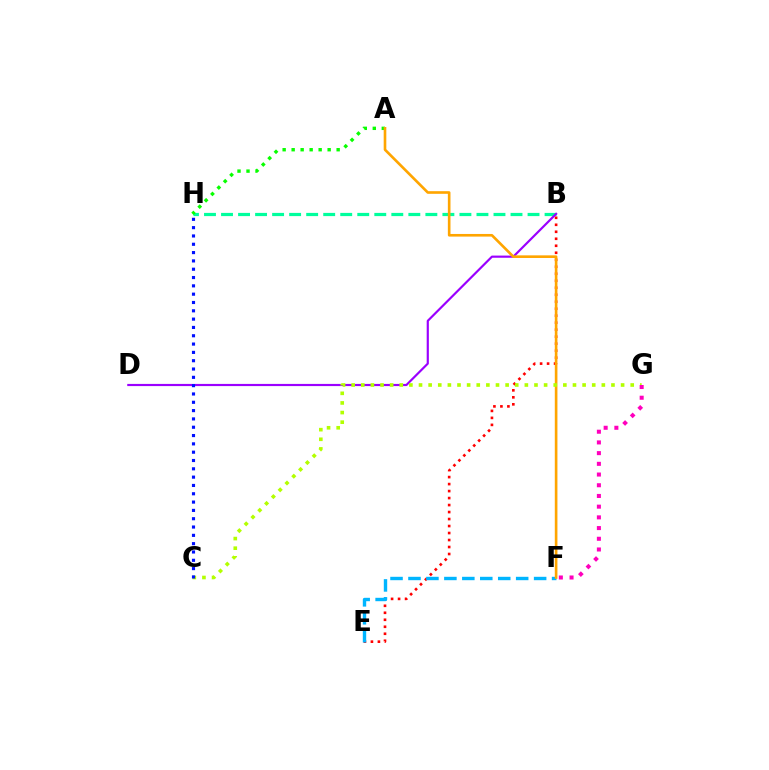{('B', 'H'): [{'color': '#00ff9d', 'line_style': 'dashed', 'thickness': 2.31}], ('A', 'H'): [{'color': '#08ff00', 'line_style': 'dotted', 'thickness': 2.45}], ('B', 'D'): [{'color': '#9b00ff', 'line_style': 'solid', 'thickness': 1.56}], ('B', 'E'): [{'color': '#ff0000', 'line_style': 'dotted', 'thickness': 1.9}], ('E', 'F'): [{'color': '#00b5ff', 'line_style': 'dashed', 'thickness': 2.44}], ('A', 'F'): [{'color': '#ffa500', 'line_style': 'solid', 'thickness': 1.9}], ('C', 'G'): [{'color': '#b3ff00', 'line_style': 'dotted', 'thickness': 2.61}], ('F', 'G'): [{'color': '#ff00bd', 'line_style': 'dotted', 'thickness': 2.91}], ('C', 'H'): [{'color': '#0010ff', 'line_style': 'dotted', 'thickness': 2.26}]}